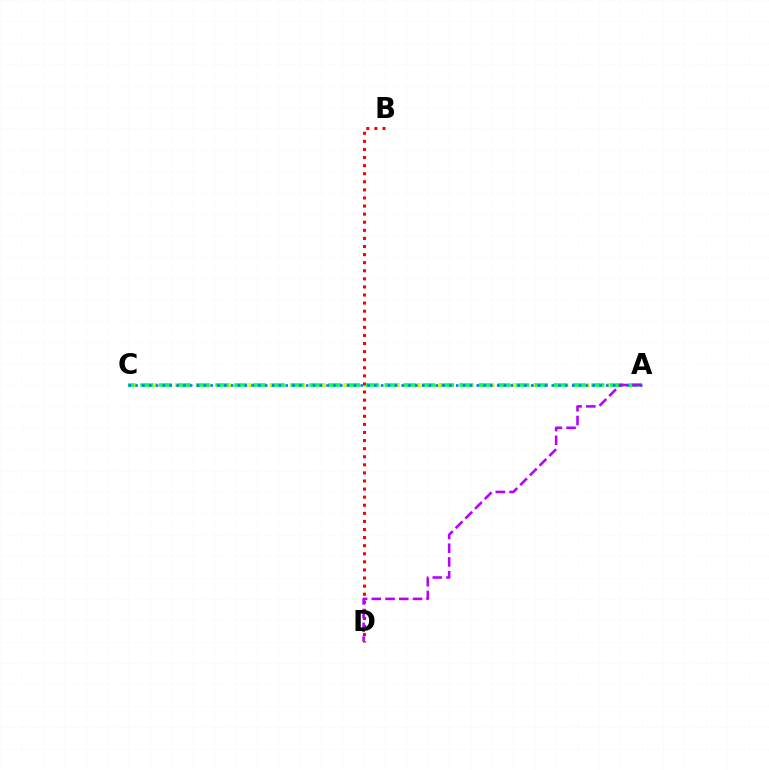{('A', 'C'): [{'color': '#d1ff00', 'line_style': 'dotted', 'thickness': 2.86}, {'color': '#00ff5c', 'line_style': 'dashed', 'thickness': 2.55}, {'color': '#0074ff', 'line_style': 'dotted', 'thickness': 1.85}], ('B', 'D'): [{'color': '#ff0000', 'line_style': 'dotted', 'thickness': 2.2}], ('A', 'D'): [{'color': '#b900ff', 'line_style': 'dashed', 'thickness': 1.86}]}